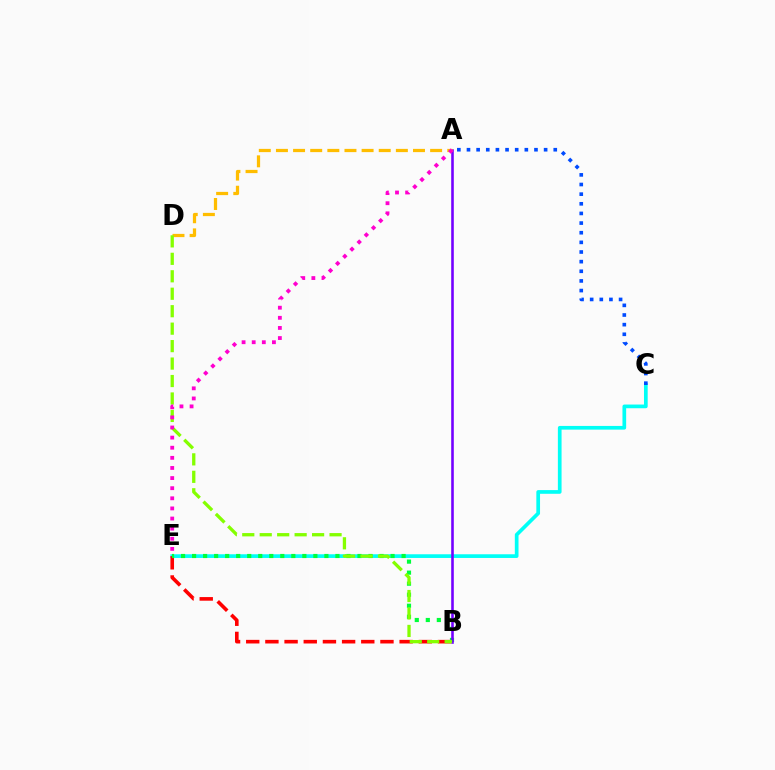{('C', 'E'): [{'color': '#00fff6', 'line_style': 'solid', 'thickness': 2.66}], ('B', 'E'): [{'color': '#ff0000', 'line_style': 'dashed', 'thickness': 2.61}, {'color': '#00ff39', 'line_style': 'dotted', 'thickness': 3.0}], ('A', 'B'): [{'color': '#7200ff', 'line_style': 'solid', 'thickness': 1.86}], ('A', 'D'): [{'color': '#ffbd00', 'line_style': 'dashed', 'thickness': 2.33}], ('B', 'D'): [{'color': '#84ff00', 'line_style': 'dashed', 'thickness': 2.37}], ('A', 'C'): [{'color': '#004bff', 'line_style': 'dotted', 'thickness': 2.62}], ('A', 'E'): [{'color': '#ff00cf', 'line_style': 'dotted', 'thickness': 2.75}]}